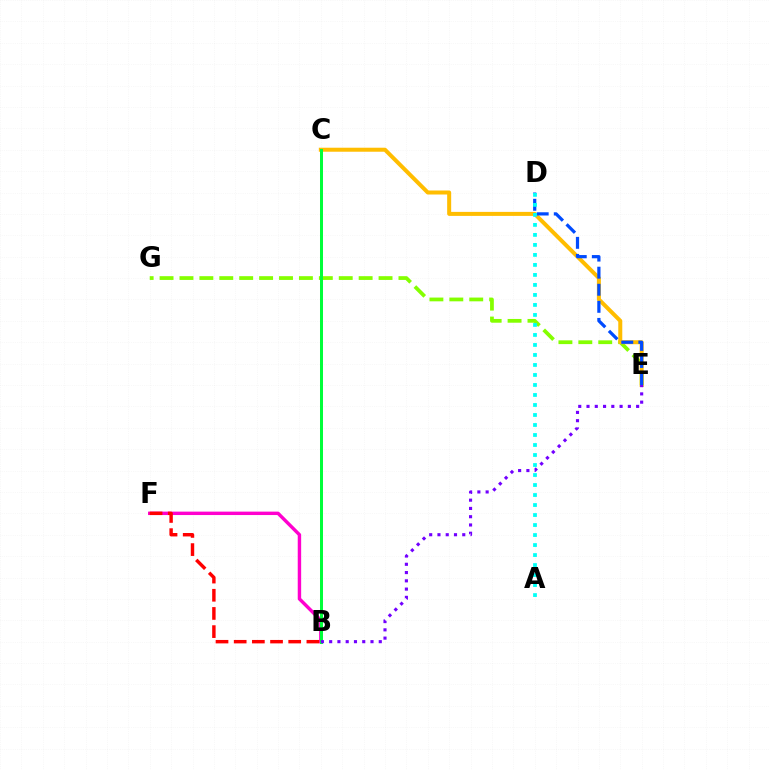{('E', 'G'): [{'color': '#84ff00', 'line_style': 'dashed', 'thickness': 2.7}], ('C', 'E'): [{'color': '#ffbd00', 'line_style': 'solid', 'thickness': 2.89}], ('D', 'E'): [{'color': '#004bff', 'line_style': 'dashed', 'thickness': 2.32}], ('A', 'D'): [{'color': '#00fff6', 'line_style': 'dotted', 'thickness': 2.72}], ('B', 'F'): [{'color': '#ff00cf', 'line_style': 'solid', 'thickness': 2.46}, {'color': '#ff0000', 'line_style': 'dashed', 'thickness': 2.47}], ('B', 'C'): [{'color': '#00ff39', 'line_style': 'solid', 'thickness': 2.16}], ('B', 'E'): [{'color': '#7200ff', 'line_style': 'dotted', 'thickness': 2.25}]}